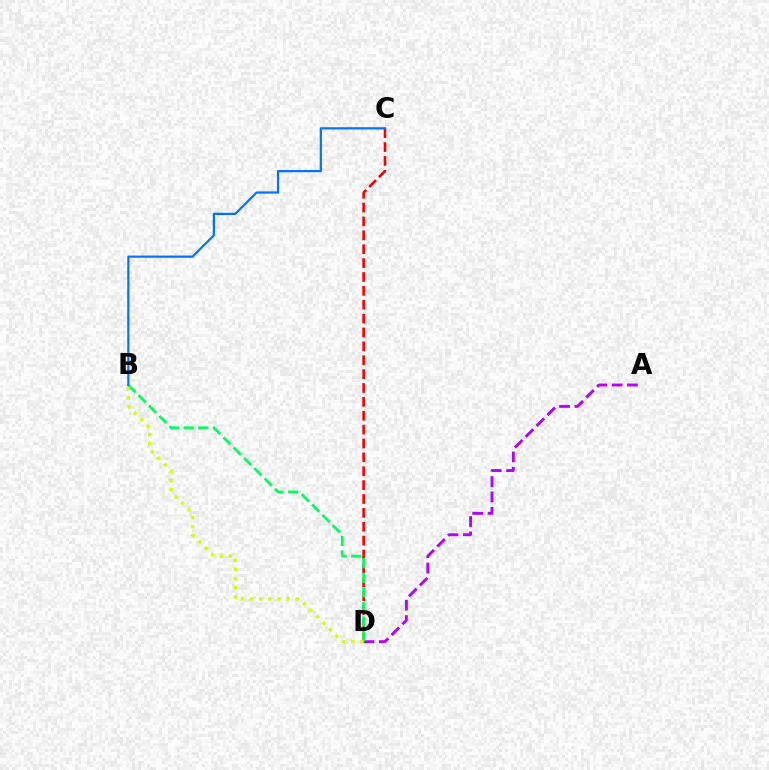{('C', 'D'): [{'color': '#ff0000', 'line_style': 'dashed', 'thickness': 1.89}], ('A', 'D'): [{'color': '#b900ff', 'line_style': 'dashed', 'thickness': 2.08}], ('B', 'D'): [{'color': '#00ff5c', 'line_style': 'dashed', 'thickness': 1.98}, {'color': '#d1ff00', 'line_style': 'dotted', 'thickness': 2.48}], ('B', 'C'): [{'color': '#0074ff', 'line_style': 'solid', 'thickness': 1.6}]}